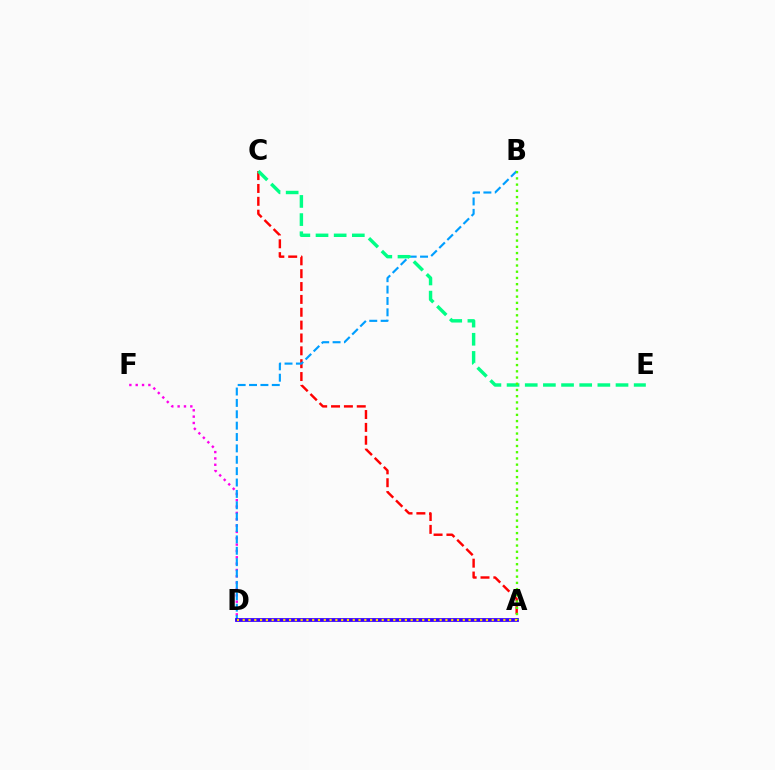{('D', 'F'): [{'color': '#ff00ed', 'line_style': 'dotted', 'thickness': 1.72}], ('A', 'C'): [{'color': '#ff0000', 'line_style': 'dashed', 'thickness': 1.75}], ('B', 'D'): [{'color': '#009eff', 'line_style': 'dashed', 'thickness': 1.55}], ('A', 'D'): [{'color': '#3700ff', 'line_style': 'solid', 'thickness': 2.73}, {'color': '#ffd500', 'line_style': 'dotted', 'thickness': 1.57}], ('C', 'E'): [{'color': '#00ff86', 'line_style': 'dashed', 'thickness': 2.47}], ('A', 'B'): [{'color': '#4fff00', 'line_style': 'dotted', 'thickness': 1.69}]}